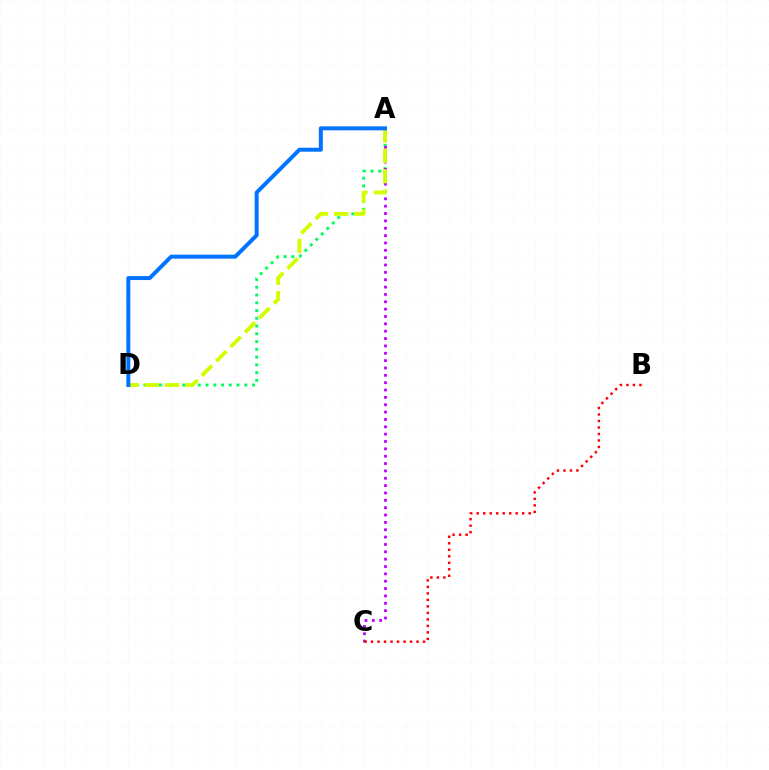{('A', 'D'): [{'color': '#00ff5c', 'line_style': 'dotted', 'thickness': 2.11}, {'color': '#d1ff00', 'line_style': 'dashed', 'thickness': 2.77}, {'color': '#0074ff', 'line_style': 'solid', 'thickness': 2.86}], ('A', 'C'): [{'color': '#b900ff', 'line_style': 'dotted', 'thickness': 2.0}], ('B', 'C'): [{'color': '#ff0000', 'line_style': 'dotted', 'thickness': 1.77}]}